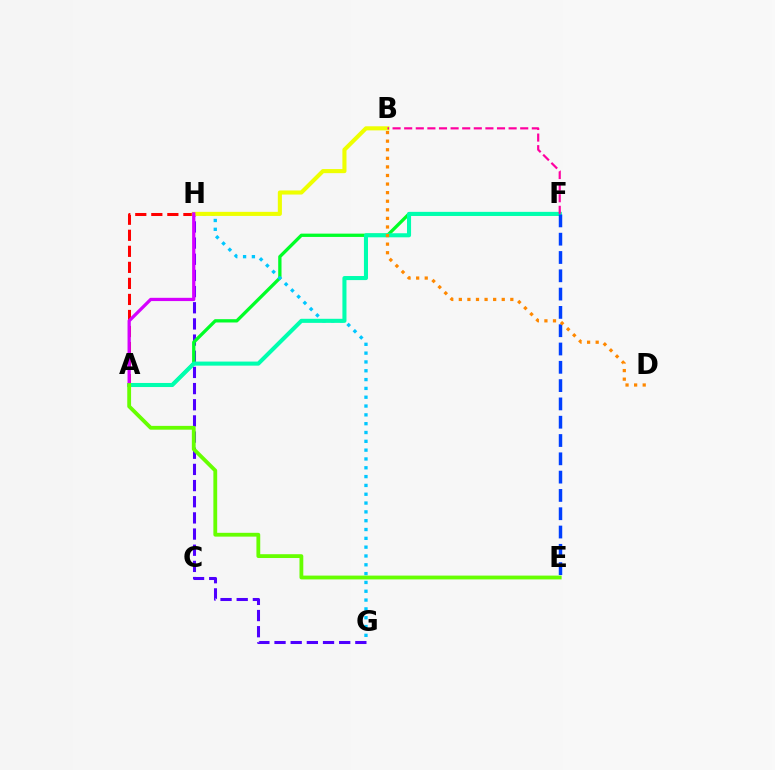{('G', 'H'): [{'color': '#4f00ff', 'line_style': 'dashed', 'thickness': 2.2}, {'color': '#00c7ff', 'line_style': 'dotted', 'thickness': 2.4}], ('A', 'F'): [{'color': '#00ff27', 'line_style': 'solid', 'thickness': 2.38}, {'color': '#00ffaf', 'line_style': 'solid', 'thickness': 2.93}], ('A', 'H'): [{'color': '#ff0000', 'line_style': 'dashed', 'thickness': 2.18}, {'color': '#d600ff', 'line_style': 'solid', 'thickness': 2.34}], ('B', 'H'): [{'color': '#eeff00', 'line_style': 'solid', 'thickness': 2.95}], ('B', 'F'): [{'color': '#ff00a0', 'line_style': 'dashed', 'thickness': 1.58}], ('E', 'F'): [{'color': '#003fff', 'line_style': 'dashed', 'thickness': 2.49}], ('A', 'E'): [{'color': '#66ff00', 'line_style': 'solid', 'thickness': 2.74}], ('B', 'D'): [{'color': '#ff8800', 'line_style': 'dotted', 'thickness': 2.33}]}